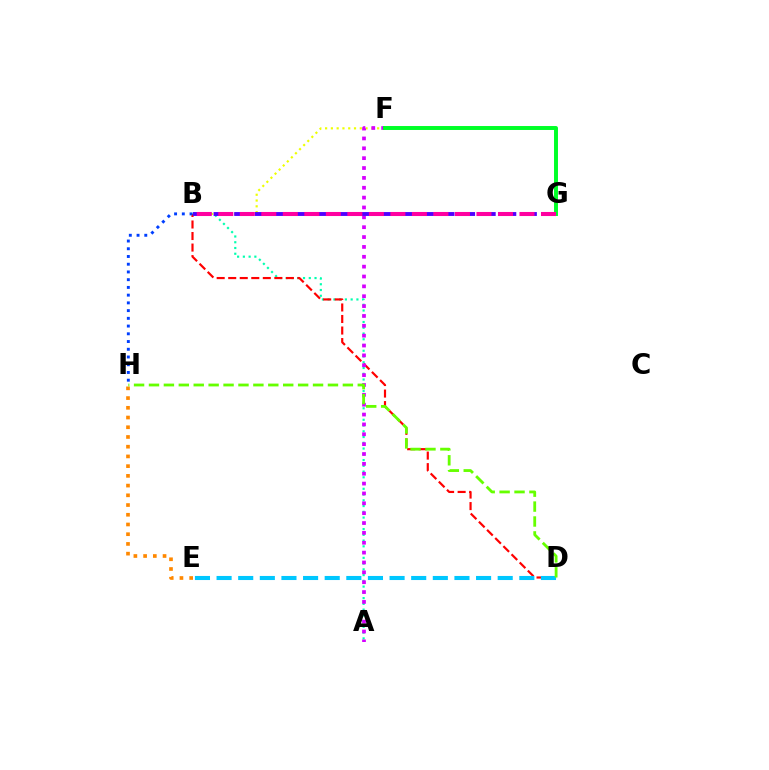{('B', 'F'): [{'color': '#eeff00', 'line_style': 'dotted', 'thickness': 1.57}], ('E', 'H'): [{'color': '#ff8800', 'line_style': 'dotted', 'thickness': 2.64}], ('A', 'B'): [{'color': '#00ffaf', 'line_style': 'dotted', 'thickness': 1.56}], ('B', 'D'): [{'color': '#ff0000', 'line_style': 'dashed', 'thickness': 1.57}], ('D', 'E'): [{'color': '#00c7ff', 'line_style': 'dashed', 'thickness': 2.94}], ('B', 'H'): [{'color': '#003fff', 'line_style': 'dotted', 'thickness': 2.1}], ('A', 'F'): [{'color': '#d600ff', 'line_style': 'dotted', 'thickness': 2.68}], ('F', 'G'): [{'color': '#00ff27', 'line_style': 'solid', 'thickness': 2.84}], ('B', 'G'): [{'color': '#4f00ff', 'line_style': 'dashed', 'thickness': 2.8}, {'color': '#ff00a0', 'line_style': 'dashed', 'thickness': 2.92}], ('D', 'H'): [{'color': '#66ff00', 'line_style': 'dashed', 'thickness': 2.03}]}